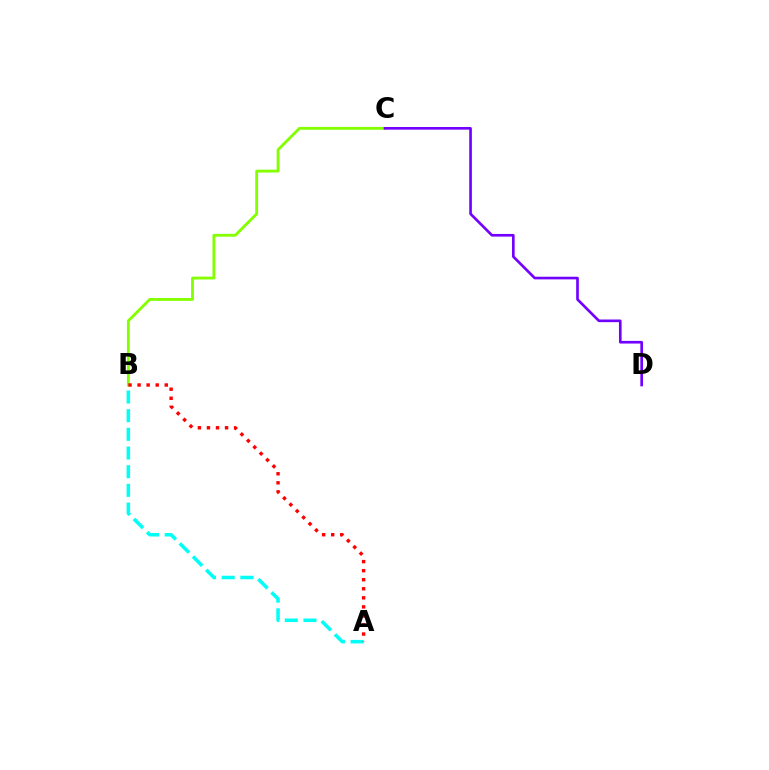{('A', 'B'): [{'color': '#00fff6', 'line_style': 'dashed', 'thickness': 2.54}, {'color': '#ff0000', 'line_style': 'dotted', 'thickness': 2.46}], ('B', 'C'): [{'color': '#84ff00', 'line_style': 'solid', 'thickness': 2.04}], ('C', 'D'): [{'color': '#7200ff', 'line_style': 'solid', 'thickness': 1.91}]}